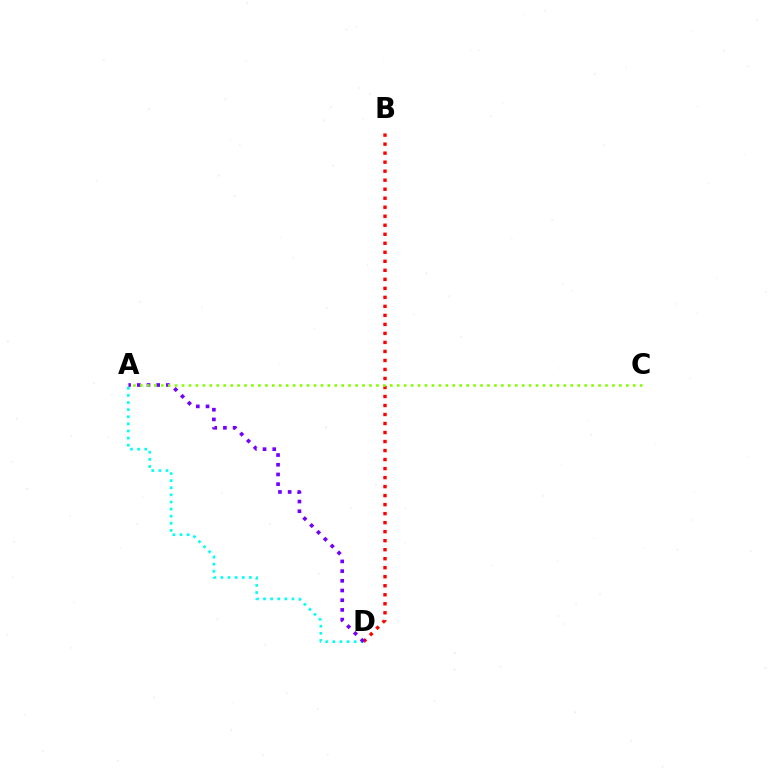{('B', 'D'): [{'color': '#ff0000', 'line_style': 'dotted', 'thickness': 2.45}], ('A', 'D'): [{'color': '#00fff6', 'line_style': 'dotted', 'thickness': 1.93}, {'color': '#7200ff', 'line_style': 'dotted', 'thickness': 2.63}], ('A', 'C'): [{'color': '#84ff00', 'line_style': 'dotted', 'thickness': 1.89}]}